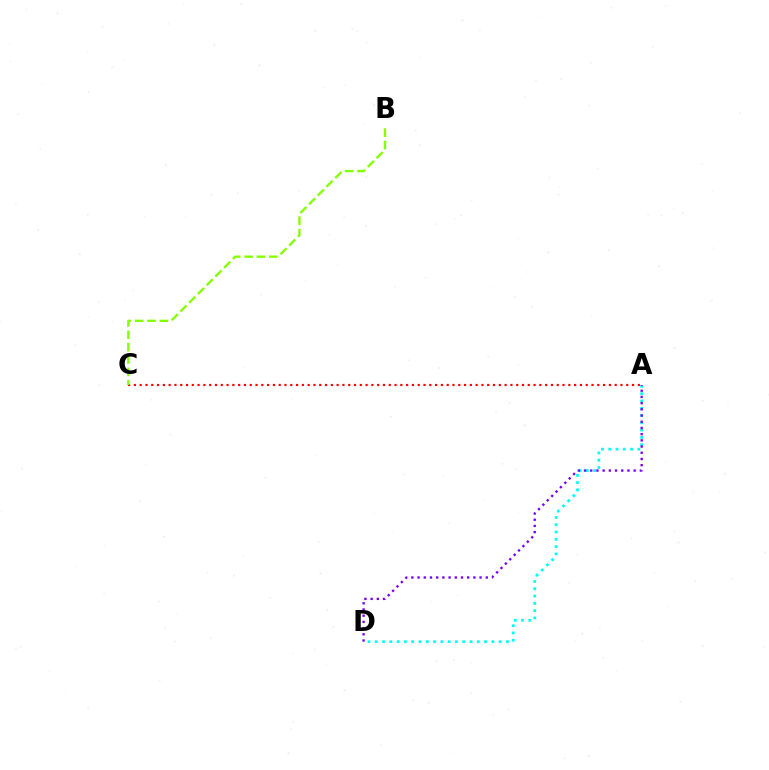{('A', 'D'): [{'color': '#00fff6', 'line_style': 'dotted', 'thickness': 1.98}, {'color': '#7200ff', 'line_style': 'dotted', 'thickness': 1.69}], ('A', 'C'): [{'color': '#ff0000', 'line_style': 'dotted', 'thickness': 1.57}], ('B', 'C'): [{'color': '#84ff00', 'line_style': 'dashed', 'thickness': 1.68}]}